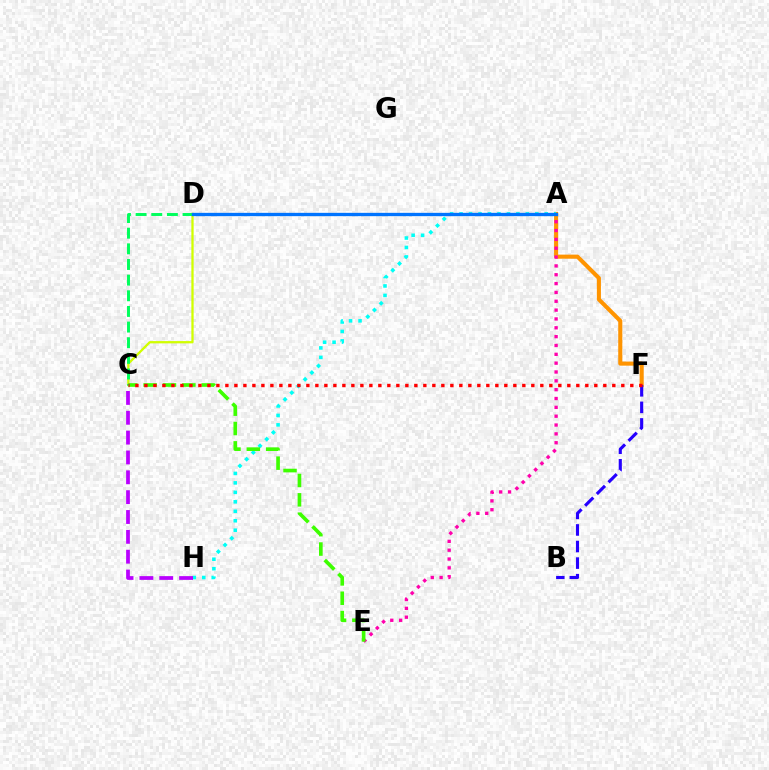{('C', 'D'): [{'color': '#d1ff00', 'line_style': 'solid', 'thickness': 1.64}, {'color': '#00ff5c', 'line_style': 'dashed', 'thickness': 2.13}], ('A', 'F'): [{'color': '#ff9400', 'line_style': 'solid', 'thickness': 2.95}], ('A', 'H'): [{'color': '#00fff6', 'line_style': 'dotted', 'thickness': 2.57}], ('A', 'E'): [{'color': '#ff00ac', 'line_style': 'dotted', 'thickness': 2.4}], ('C', 'E'): [{'color': '#3dff00', 'line_style': 'dashed', 'thickness': 2.63}], ('A', 'D'): [{'color': '#0074ff', 'line_style': 'solid', 'thickness': 2.39}], ('B', 'F'): [{'color': '#2500ff', 'line_style': 'dashed', 'thickness': 2.25}], ('C', 'F'): [{'color': '#ff0000', 'line_style': 'dotted', 'thickness': 2.44}], ('C', 'H'): [{'color': '#b900ff', 'line_style': 'dashed', 'thickness': 2.7}]}